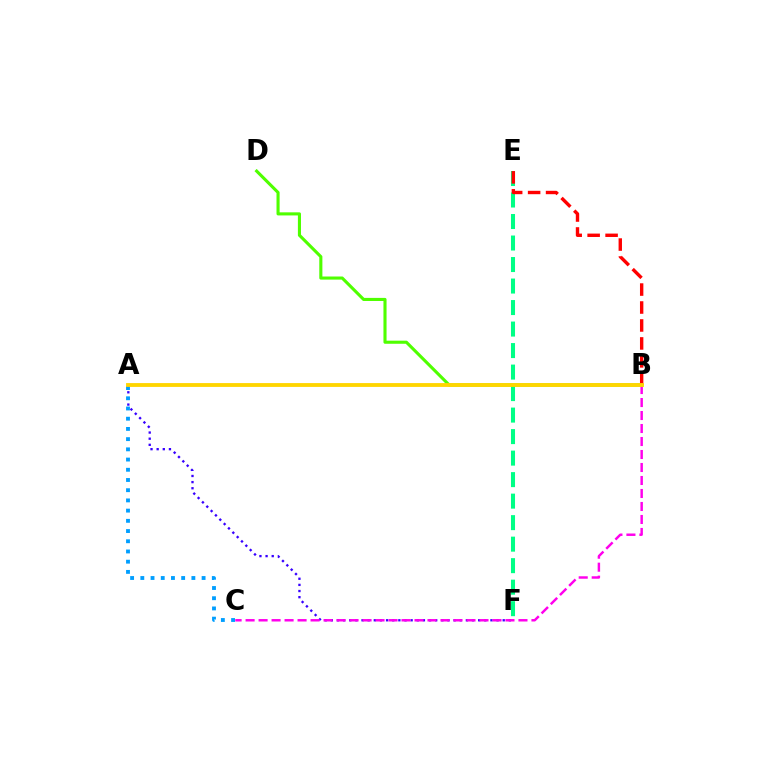{('E', 'F'): [{'color': '#00ff86', 'line_style': 'dashed', 'thickness': 2.92}], ('A', 'F'): [{'color': '#3700ff', 'line_style': 'dotted', 'thickness': 1.67}], ('B', 'C'): [{'color': '#ff00ed', 'line_style': 'dashed', 'thickness': 1.77}], ('A', 'C'): [{'color': '#009eff', 'line_style': 'dotted', 'thickness': 2.77}], ('B', 'D'): [{'color': '#4fff00', 'line_style': 'solid', 'thickness': 2.23}], ('B', 'E'): [{'color': '#ff0000', 'line_style': 'dashed', 'thickness': 2.44}], ('A', 'B'): [{'color': '#ffd500', 'line_style': 'solid', 'thickness': 2.76}]}